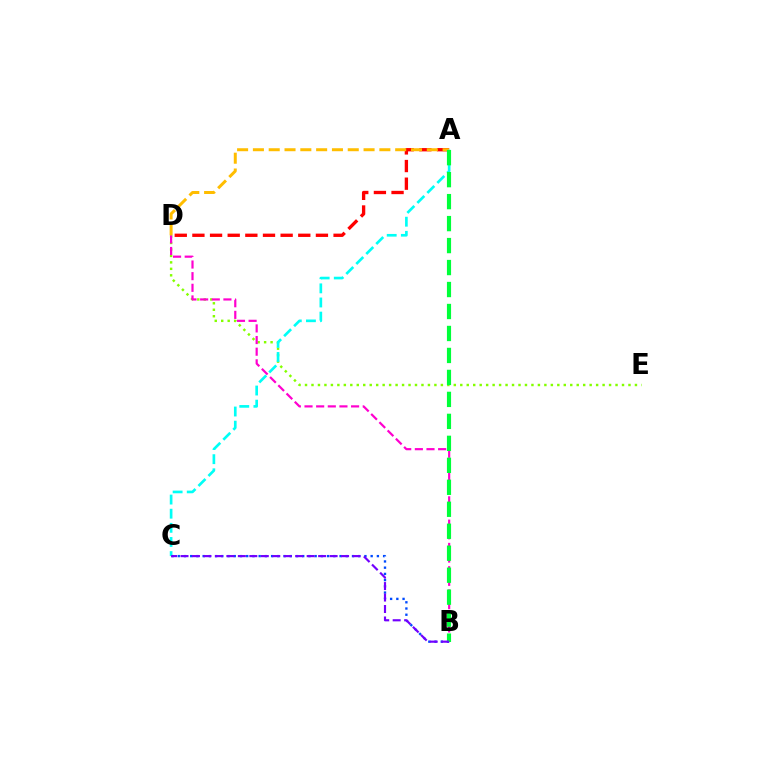{('A', 'D'): [{'color': '#ff0000', 'line_style': 'dashed', 'thickness': 2.4}, {'color': '#ffbd00', 'line_style': 'dashed', 'thickness': 2.15}], ('D', 'E'): [{'color': '#84ff00', 'line_style': 'dotted', 'thickness': 1.76}], ('B', 'D'): [{'color': '#ff00cf', 'line_style': 'dashed', 'thickness': 1.58}], ('B', 'C'): [{'color': '#004bff', 'line_style': 'dotted', 'thickness': 1.69}, {'color': '#7200ff', 'line_style': 'dashed', 'thickness': 1.56}], ('A', 'C'): [{'color': '#00fff6', 'line_style': 'dashed', 'thickness': 1.92}], ('A', 'B'): [{'color': '#00ff39', 'line_style': 'dashed', 'thickness': 2.99}]}